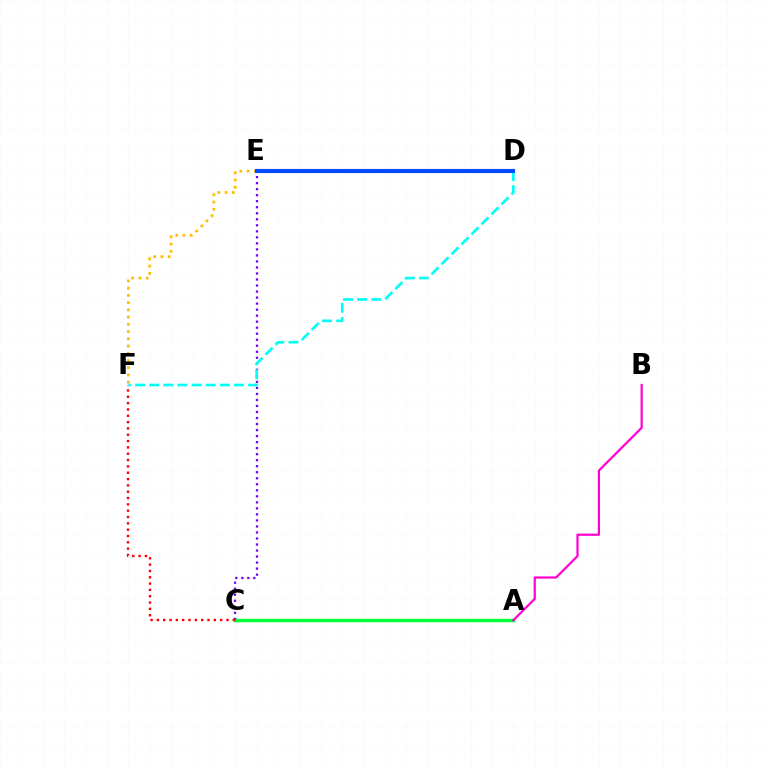{('A', 'C'): [{'color': '#00ff39', 'line_style': 'solid', 'thickness': 2.49}], ('E', 'F'): [{'color': '#ffbd00', 'line_style': 'dotted', 'thickness': 1.97}], ('D', 'E'): [{'color': '#84ff00', 'line_style': 'dashed', 'thickness': 2.91}, {'color': '#004bff', 'line_style': 'solid', 'thickness': 2.98}], ('C', 'E'): [{'color': '#7200ff', 'line_style': 'dotted', 'thickness': 1.64}], ('C', 'F'): [{'color': '#ff0000', 'line_style': 'dotted', 'thickness': 1.72}], ('D', 'F'): [{'color': '#00fff6', 'line_style': 'dashed', 'thickness': 1.92}], ('A', 'B'): [{'color': '#ff00cf', 'line_style': 'solid', 'thickness': 1.6}]}